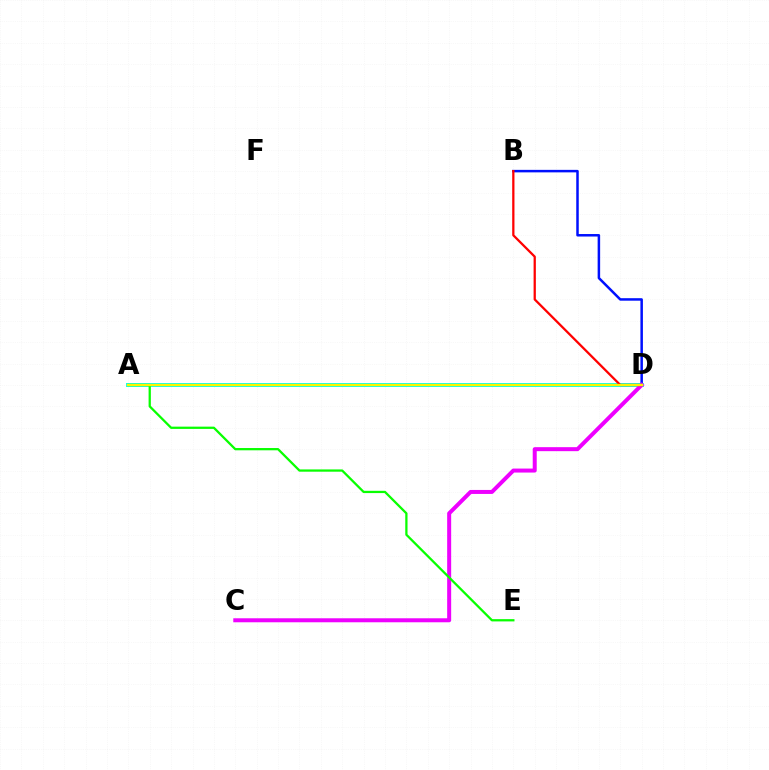{('B', 'D'): [{'color': '#0010ff', 'line_style': 'solid', 'thickness': 1.8}, {'color': '#ff0000', 'line_style': 'solid', 'thickness': 1.63}], ('A', 'D'): [{'color': '#00fff6', 'line_style': 'solid', 'thickness': 2.84}, {'color': '#fcf500', 'line_style': 'solid', 'thickness': 1.68}], ('C', 'D'): [{'color': '#ee00ff', 'line_style': 'solid', 'thickness': 2.88}], ('A', 'E'): [{'color': '#08ff00', 'line_style': 'solid', 'thickness': 1.63}]}